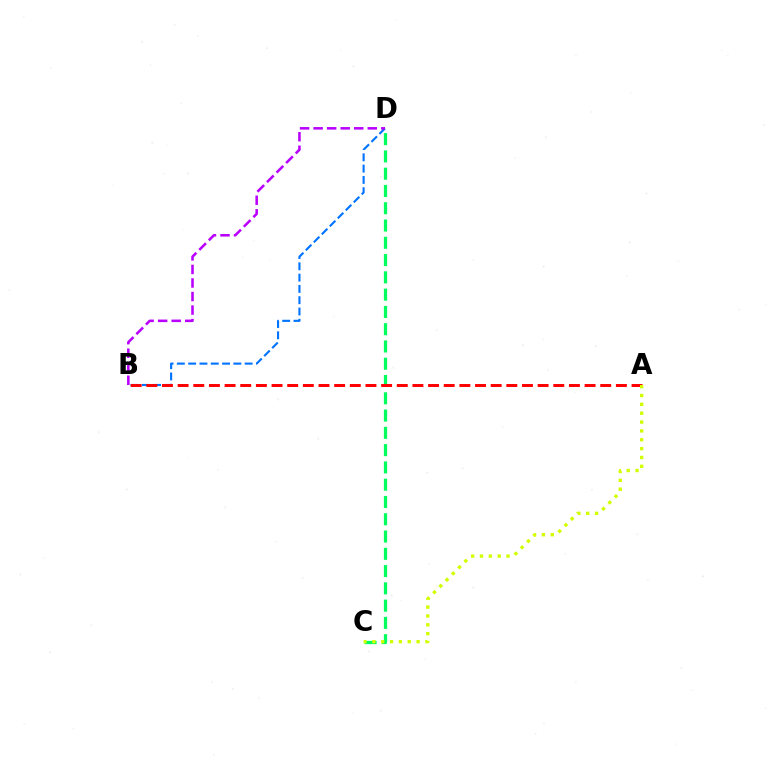{('B', 'D'): [{'color': '#0074ff', 'line_style': 'dashed', 'thickness': 1.53}, {'color': '#b900ff', 'line_style': 'dashed', 'thickness': 1.84}], ('C', 'D'): [{'color': '#00ff5c', 'line_style': 'dashed', 'thickness': 2.35}], ('A', 'B'): [{'color': '#ff0000', 'line_style': 'dashed', 'thickness': 2.13}], ('A', 'C'): [{'color': '#d1ff00', 'line_style': 'dotted', 'thickness': 2.4}]}